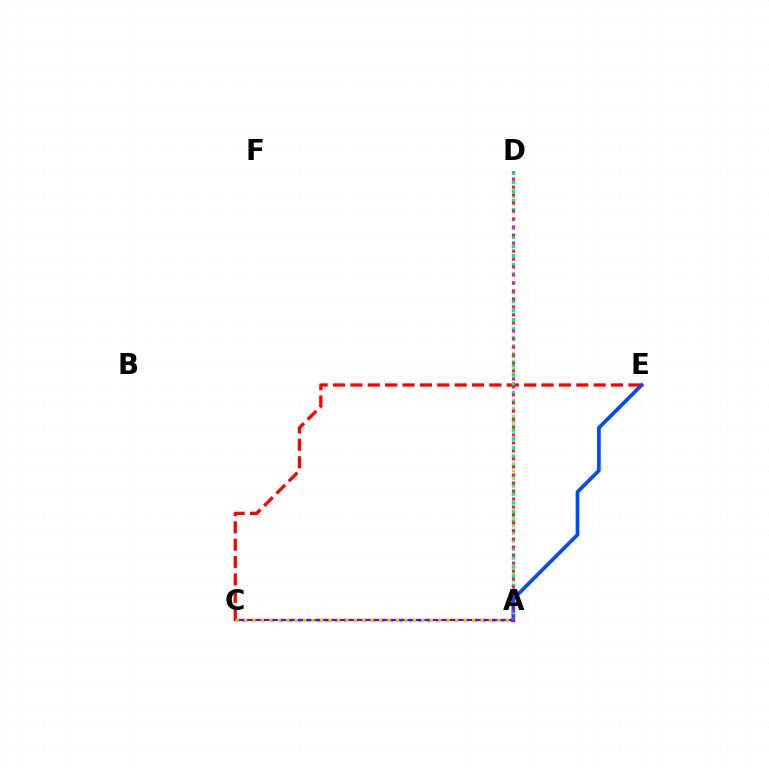{('A', 'D'): [{'color': '#84ff00', 'line_style': 'dotted', 'thickness': 2.13}, {'color': '#00ff39', 'line_style': 'dotted', 'thickness': 2.49}, {'color': '#ff00cf', 'line_style': 'dotted', 'thickness': 2.17}], ('A', 'C'): [{'color': '#00fff6', 'line_style': 'dotted', 'thickness': 2.5}, {'color': '#7200ff', 'line_style': 'solid', 'thickness': 1.57}, {'color': '#ffbd00', 'line_style': 'dotted', 'thickness': 2.29}], ('A', 'E'): [{'color': '#004bff', 'line_style': 'solid', 'thickness': 2.67}], ('C', 'E'): [{'color': '#ff0000', 'line_style': 'dashed', 'thickness': 2.36}]}